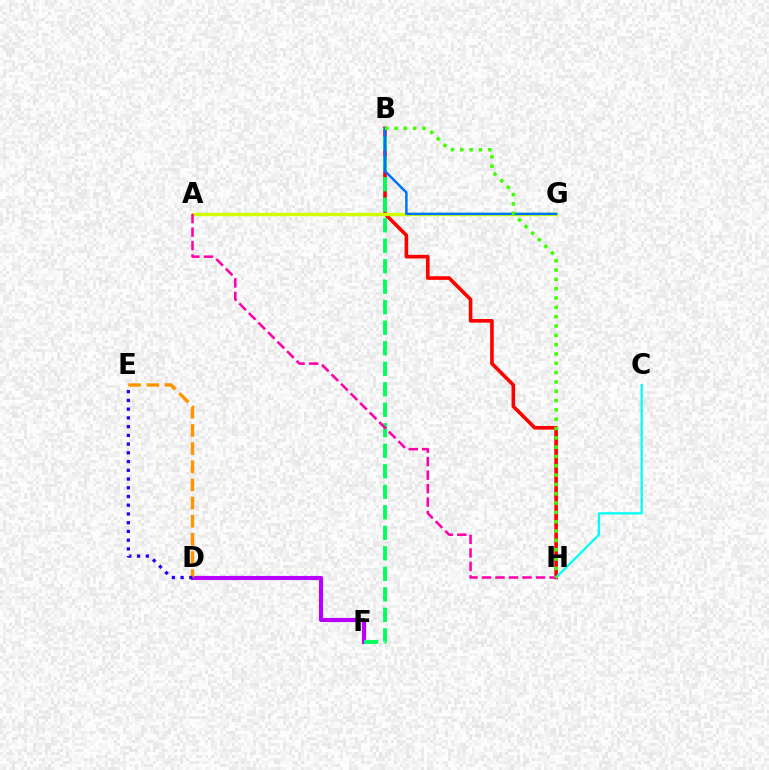{('B', 'H'): [{'color': '#ff0000', 'line_style': 'solid', 'thickness': 2.61}, {'color': '#3dff00', 'line_style': 'dotted', 'thickness': 2.53}], ('A', 'G'): [{'color': '#d1ff00', 'line_style': 'solid', 'thickness': 2.43}], ('C', 'H'): [{'color': '#00fff6', 'line_style': 'solid', 'thickness': 1.64}], ('D', 'F'): [{'color': '#b900ff', 'line_style': 'solid', 'thickness': 2.97}], ('D', 'E'): [{'color': '#ff9400', 'line_style': 'dashed', 'thickness': 2.47}, {'color': '#2500ff', 'line_style': 'dotted', 'thickness': 2.37}], ('B', 'F'): [{'color': '#00ff5c', 'line_style': 'dashed', 'thickness': 2.79}], ('A', 'H'): [{'color': '#ff00ac', 'line_style': 'dashed', 'thickness': 1.83}], ('B', 'G'): [{'color': '#0074ff', 'line_style': 'solid', 'thickness': 1.81}]}